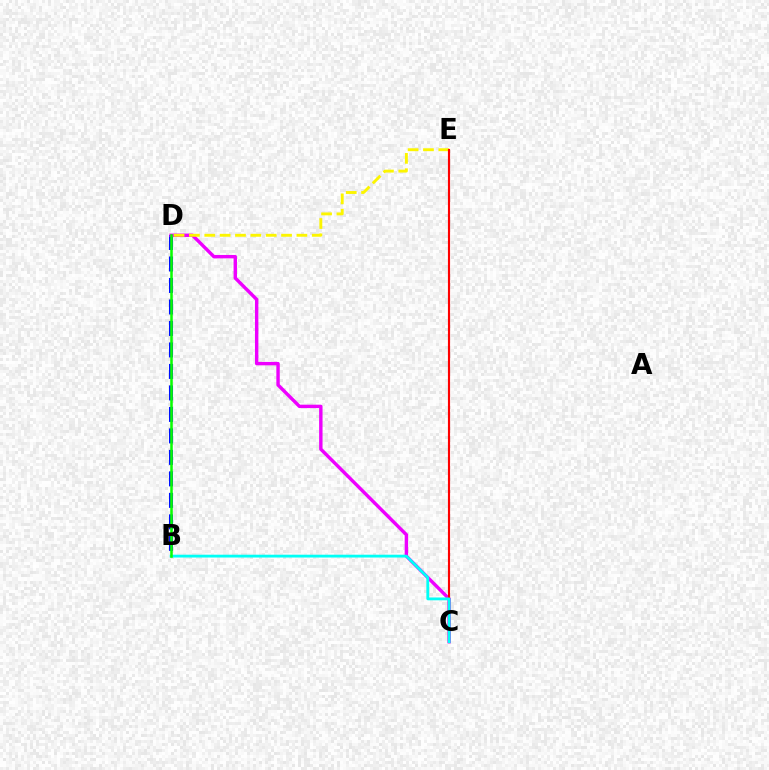{('B', 'D'): [{'color': '#0010ff', 'line_style': 'dashed', 'thickness': 2.92}, {'color': '#08ff00', 'line_style': 'solid', 'thickness': 1.83}], ('C', 'D'): [{'color': '#ee00ff', 'line_style': 'solid', 'thickness': 2.46}], ('D', 'E'): [{'color': '#fcf500', 'line_style': 'dashed', 'thickness': 2.09}], ('C', 'E'): [{'color': '#ff0000', 'line_style': 'solid', 'thickness': 1.55}], ('B', 'C'): [{'color': '#00fff6', 'line_style': 'solid', 'thickness': 2.02}]}